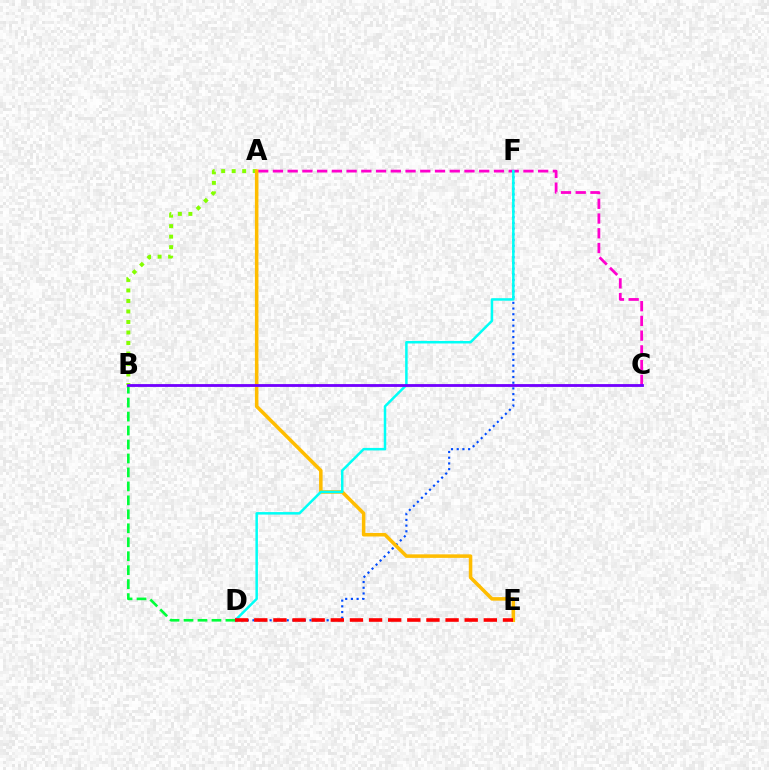{('A', 'B'): [{'color': '#84ff00', 'line_style': 'dotted', 'thickness': 2.85}], ('A', 'C'): [{'color': '#ff00cf', 'line_style': 'dashed', 'thickness': 2.0}], ('D', 'F'): [{'color': '#004bff', 'line_style': 'dotted', 'thickness': 1.55}, {'color': '#00fff6', 'line_style': 'solid', 'thickness': 1.8}], ('A', 'E'): [{'color': '#ffbd00', 'line_style': 'solid', 'thickness': 2.55}], ('B', 'D'): [{'color': '#00ff39', 'line_style': 'dashed', 'thickness': 1.9}], ('D', 'E'): [{'color': '#ff0000', 'line_style': 'dashed', 'thickness': 2.6}], ('B', 'C'): [{'color': '#7200ff', 'line_style': 'solid', 'thickness': 2.03}]}